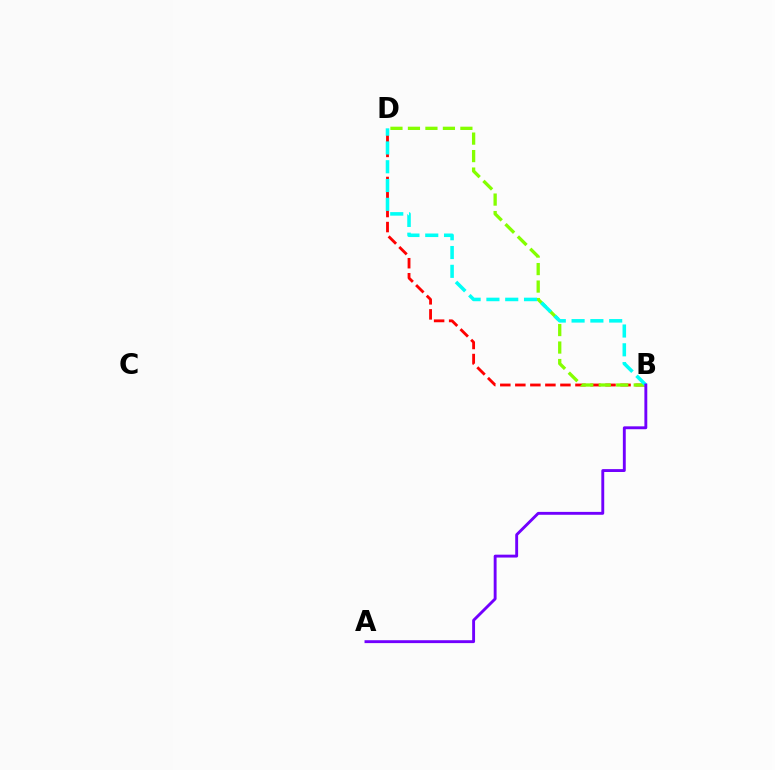{('B', 'D'): [{'color': '#ff0000', 'line_style': 'dashed', 'thickness': 2.04}, {'color': '#84ff00', 'line_style': 'dashed', 'thickness': 2.38}, {'color': '#00fff6', 'line_style': 'dashed', 'thickness': 2.55}], ('A', 'B'): [{'color': '#7200ff', 'line_style': 'solid', 'thickness': 2.08}]}